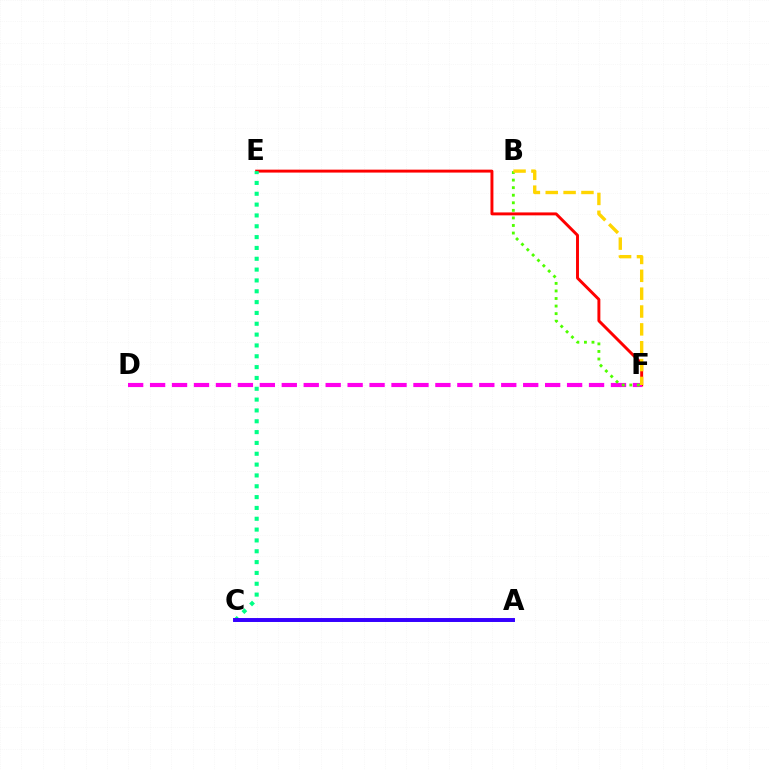{('E', 'F'): [{'color': '#ff0000', 'line_style': 'solid', 'thickness': 2.11}], ('A', 'C'): [{'color': '#009eff', 'line_style': 'solid', 'thickness': 1.84}, {'color': '#3700ff', 'line_style': 'solid', 'thickness': 2.83}], ('C', 'E'): [{'color': '#00ff86', 'line_style': 'dotted', 'thickness': 2.94}], ('D', 'F'): [{'color': '#ff00ed', 'line_style': 'dashed', 'thickness': 2.98}], ('B', 'F'): [{'color': '#4fff00', 'line_style': 'dotted', 'thickness': 2.05}, {'color': '#ffd500', 'line_style': 'dashed', 'thickness': 2.43}]}